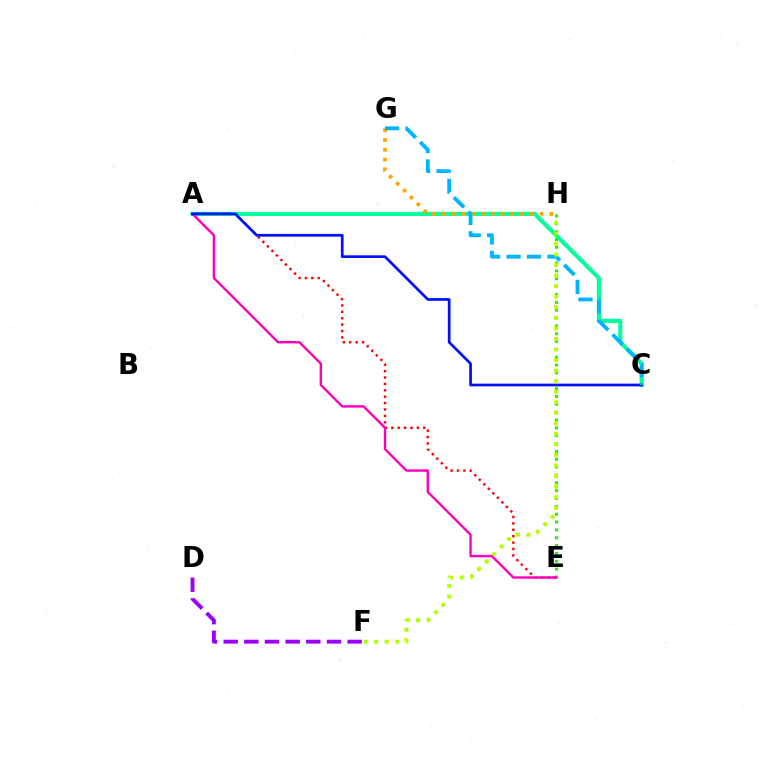{('A', 'C'): [{'color': '#00ff9d', 'line_style': 'solid', 'thickness': 2.95}, {'color': '#0010ff', 'line_style': 'solid', 'thickness': 1.95}], ('G', 'H'): [{'color': '#ffa500', 'line_style': 'dotted', 'thickness': 2.66}], ('A', 'E'): [{'color': '#ff0000', 'line_style': 'dotted', 'thickness': 1.74}, {'color': '#ff00bd', 'line_style': 'solid', 'thickness': 1.74}], ('D', 'F'): [{'color': '#9b00ff', 'line_style': 'dashed', 'thickness': 2.81}], ('E', 'H'): [{'color': '#08ff00', 'line_style': 'dotted', 'thickness': 2.13}], ('C', 'G'): [{'color': '#00b5ff', 'line_style': 'dashed', 'thickness': 2.77}], ('F', 'H'): [{'color': '#b3ff00', 'line_style': 'dotted', 'thickness': 2.87}]}